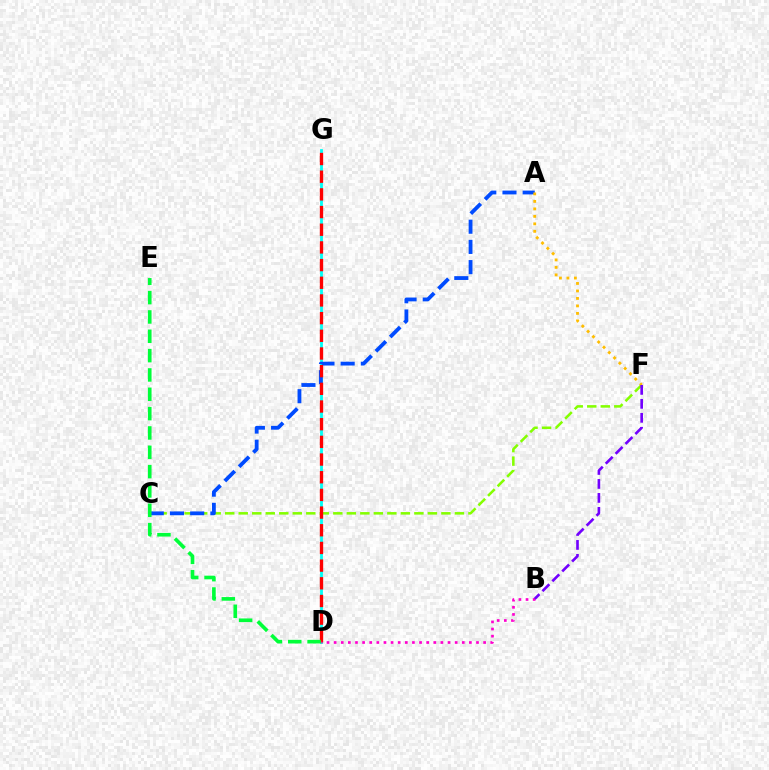{('D', 'G'): [{'color': '#00fff6', 'line_style': 'solid', 'thickness': 2.02}, {'color': '#ff0000', 'line_style': 'dashed', 'thickness': 2.4}], ('C', 'F'): [{'color': '#84ff00', 'line_style': 'dashed', 'thickness': 1.84}], ('A', 'C'): [{'color': '#004bff', 'line_style': 'dashed', 'thickness': 2.74}], ('D', 'E'): [{'color': '#00ff39', 'line_style': 'dashed', 'thickness': 2.63}], ('B', 'D'): [{'color': '#ff00cf', 'line_style': 'dotted', 'thickness': 1.93}], ('A', 'F'): [{'color': '#ffbd00', 'line_style': 'dotted', 'thickness': 2.03}], ('B', 'F'): [{'color': '#7200ff', 'line_style': 'dashed', 'thickness': 1.9}]}